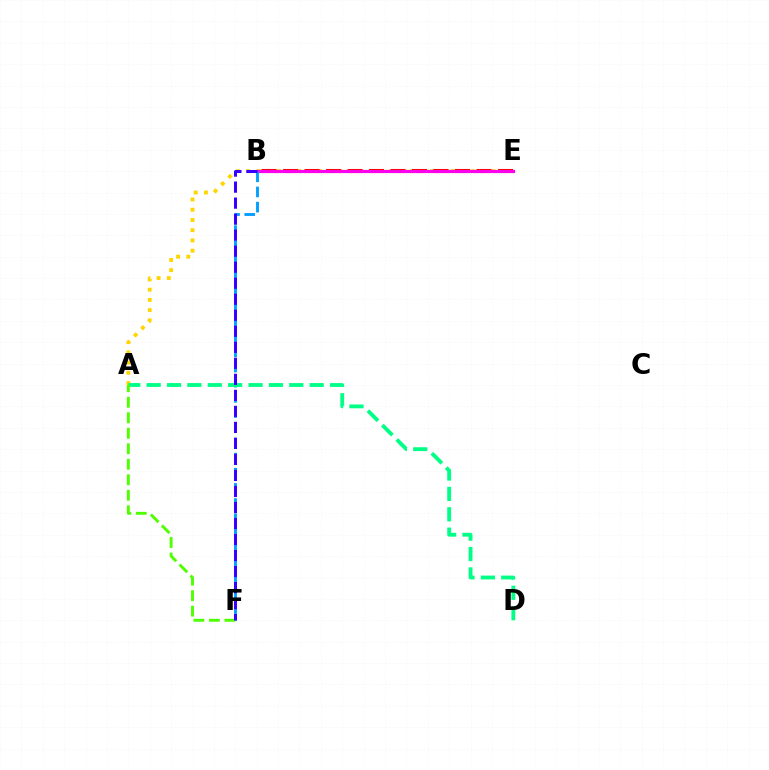{('A', 'E'): [{'color': '#ffd500', 'line_style': 'dotted', 'thickness': 2.78}], ('B', 'E'): [{'color': '#ff0000', 'line_style': 'dashed', 'thickness': 2.92}, {'color': '#ff00ed', 'line_style': 'solid', 'thickness': 2.27}], ('B', 'F'): [{'color': '#009eff', 'line_style': 'dashed', 'thickness': 2.06}, {'color': '#3700ff', 'line_style': 'dashed', 'thickness': 2.18}], ('A', 'D'): [{'color': '#00ff86', 'line_style': 'dashed', 'thickness': 2.77}], ('A', 'F'): [{'color': '#4fff00', 'line_style': 'dashed', 'thickness': 2.11}]}